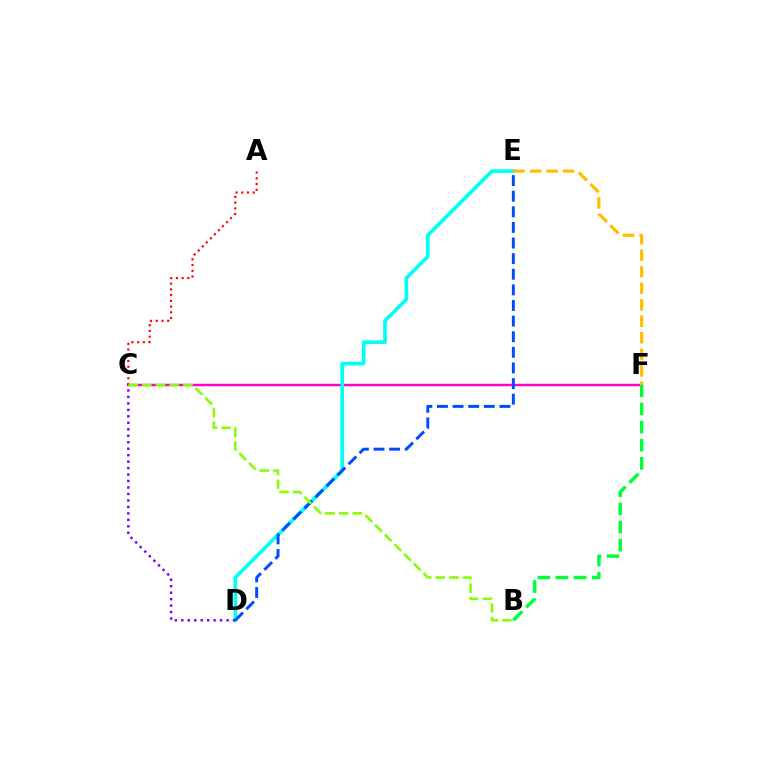{('C', 'F'): [{'color': '#ff00cf', 'line_style': 'solid', 'thickness': 1.75}], ('D', 'E'): [{'color': '#00fff6', 'line_style': 'solid', 'thickness': 2.62}, {'color': '#004bff', 'line_style': 'dashed', 'thickness': 2.12}], ('B', 'F'): [{'color': '#00ff39', 'line_style': 'dashed', 'thickness': 2.46}], ('E', 'F'): [{'color': '#ffbd00', 'line_style': 'dashed', 'thickness': 2.24}], ('C', 'D'): [{'color': '#7200ff', 'line_style': 'dotted', 'thickness': 1.76}], ('A', 'C'): [{'color': '#ff0000', 'line_style': 'dotted', 'thickness': 1.55}], ('B', 'C'): [{'color': '#84ff00', 'line_style': 'dashed', 'thickness': 1.86}]}